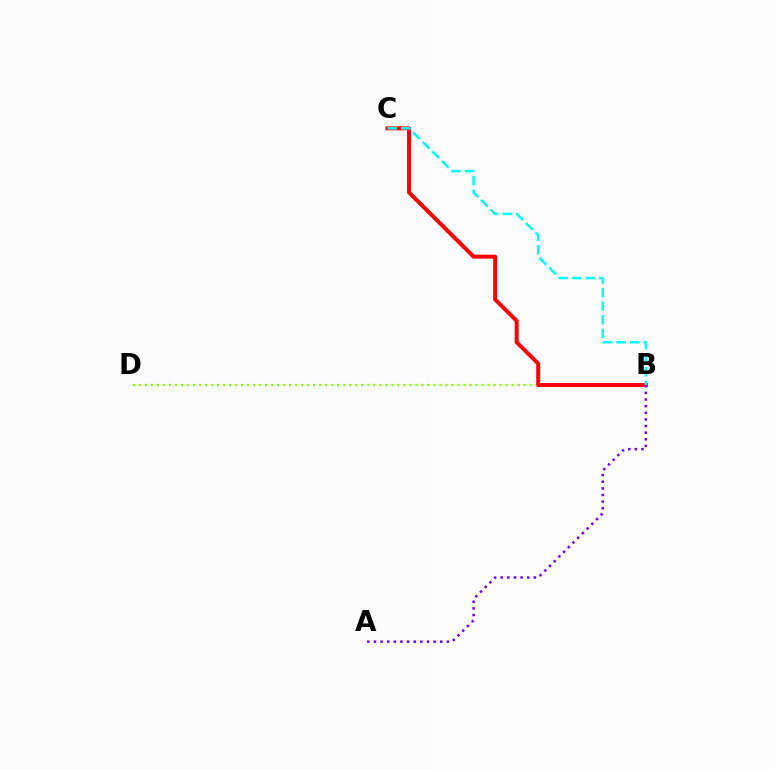{('B', 'D'): [{'color': '#84ff00', 'line_style': 'dotted', 'thickness': 1.63}], ('B', 'C'): [{'color': '#ff0000', 'line_style': 'solid', 'thickness': 2.85}, {'color': '#00fff6', 'line_style': 'dashed', 'thickness': 1.84}], ('A', 'B'): [{'color': '#7200ff', 'line_style': 'dotted', 'thickness': 1.8}]}